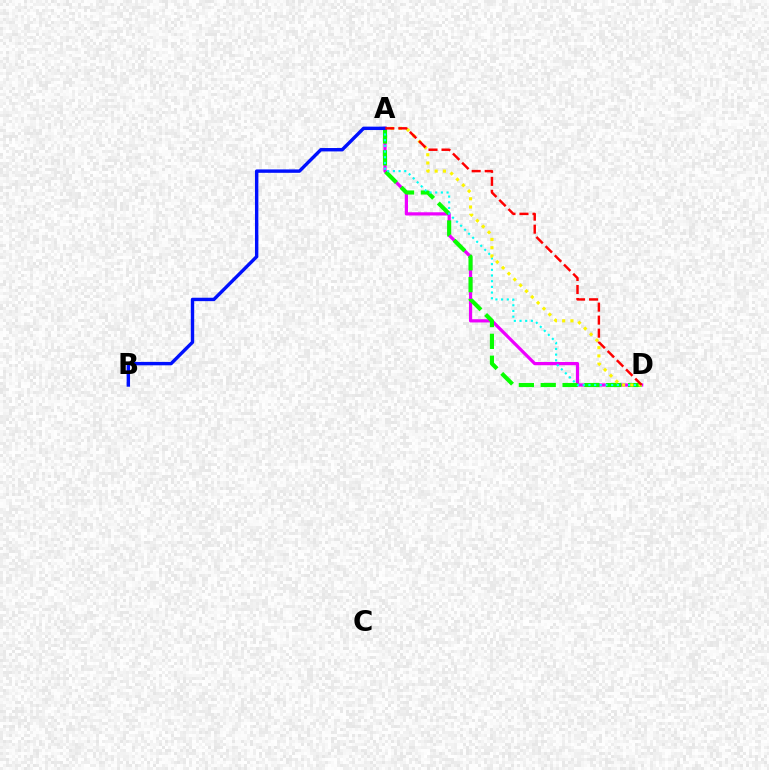{('A', 'D'): [{'color': '#ee00ff', 'line_style': 'solid', 'thickness': 2.32}, {'color': '#08ff00', 'line_style': 'dashed', 'thickness': 2.97}, {'color': '#00fff6', 'line_style': 'dotted', 'thickness': 1.54}, {'color': '#fcf500', 'line_style': 'dotted', 'thickness': 2.24}, {'color': '#ff0000', 'line_style': 'dashed', 'thickness': 1.77}], ('A', 'B'): [{'color': '#0010ff', 'line_style': 'solid', 'thickness': 2.45}]}